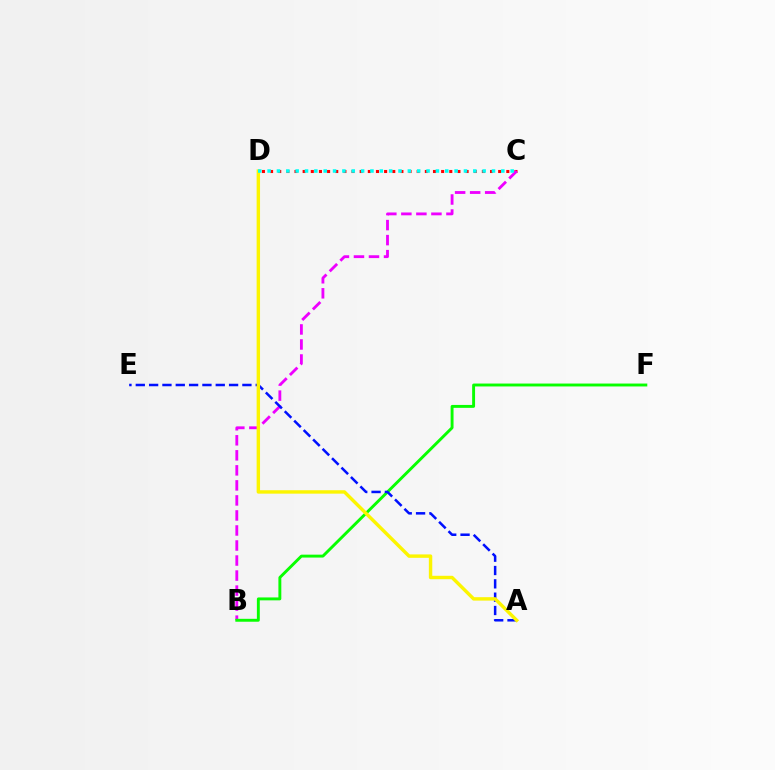{('C', 'D'): [{'color': '#ff0000', 'line_style': 'dotted', 'thickness': 2.21}, {'color': '#00fff6', 'line_style': 'dotted', 'thickness': 2.54}], ('B', 'C'): [{'color': '#ee00ff', 'line_style': 'dashed', 'thickness': 2.04}], ('B', 'F'): [{'color': '#08ff00', 'line_style': 'solid', 'thickness': 2.09}], ('A', 'E'): [{'color': '#0010ff', 'line_style': 'dashed', 'thickness': 1.81}], ('A', 'D'): [{'color': '#fcf500', 'line_style': 'solid', 'thickness': 2.46}]}